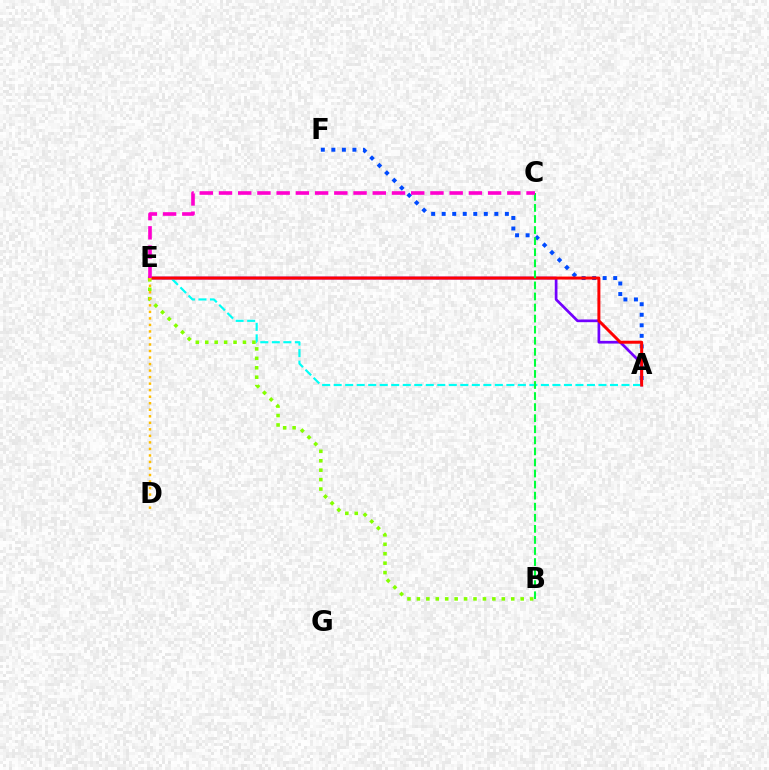{('A', 'E'): [{'color': '#7200ff', 'line_style': 'solid', 'thickness': 1.95}, {'color': '#00fff6', 'line_style': 'dashed', 'thickness': 1.56}, {'color': '#ff0000', 'line_style': 'solid', 'thickness': 2.15}], ('A', 'F'): [{'color': '#004bff', 'line_style': 'dotted', 'thickness': 2.86}], ('B', 'E'): [{'color': '#84ff00', 'line_style': 'dotted', 'thickness': 2.56}], ('B', 'C'): [{'color': '#00ff39', 'line_style': 'dashed', 'thickness': 1.5}], ('C', 'E'): [{'color': '#ff00cf', 'line_style': 'dashed', 'thickness': 2.61}], ('D', 'E'): [{'color': '#ffbd00', 'line_style': 'dotted', 'thickness': 1.77}]}